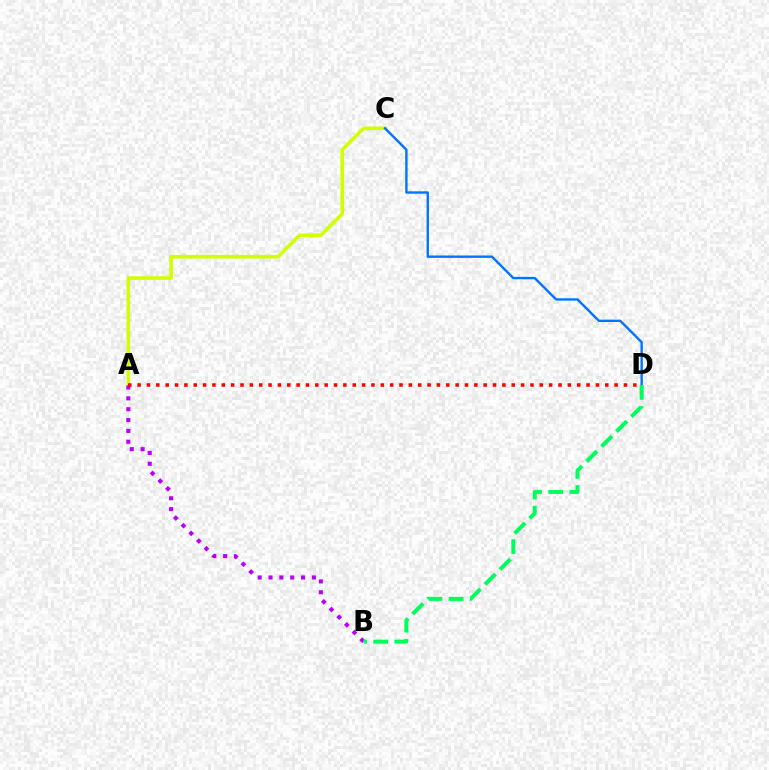{('A', 'C'): [{'color': '#d1ff00', 'line_style': 'solid', 'thickness': 2.57}], ('C', 'D'): [{'color': '#0074ff', 'line_style': 'solid', 'thickness': 1.71}], ('A', 'B'): [{'color': '#b900ff', 'line_style': 'dotted', 'thickness': 2.95}], ('A', 'D'): [{'color': '#ff0000', 'line_style': 'dotted', 'thickness': 2.54}], ('B', 'D'): [{'color': '#00ff5c', 'line_style': 'dashed', 'thickness': 2.87}]}